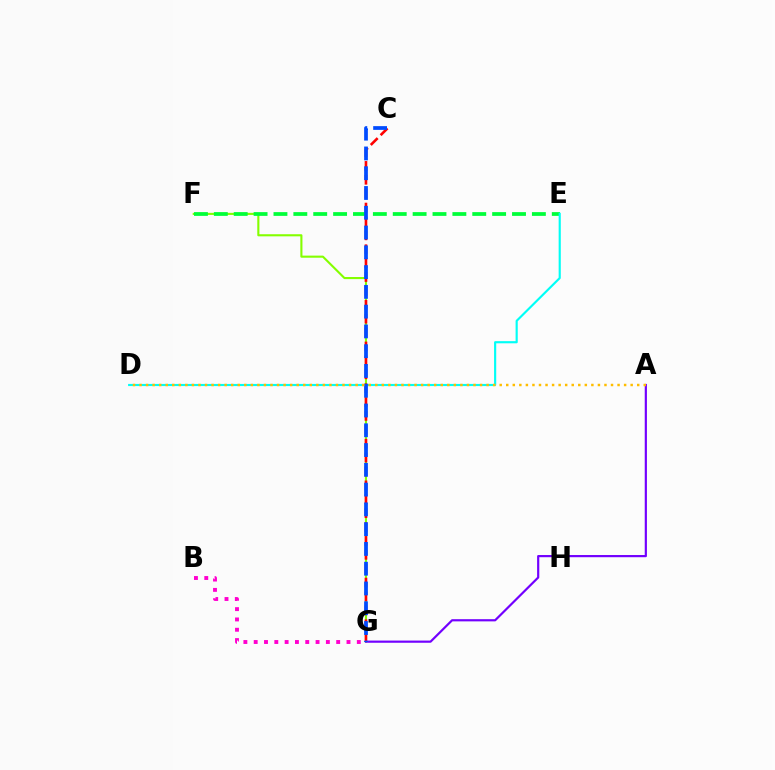{('F', 'G'): [{'color': '#84ff00', 'line_style': 'solid', 'thickness': 1.52}], ('E', 'F'): [{'color': '#00ff39', 'line_style': 'dashed', 'thickness': 2.7}], ('C', 'G'): [{'color': '#ff0000', 'line_style': 'dashed', 'thickness': 1.89}, {'color': '#004bff', 'line_style': 'dashed', 'thickness': 2.69}], ('D', 'E'): [{'color': '#00fff6', 'line_style': 'solid', 'thickness': 1.55}], ('A', 'G'): [{'color': '#7200ff', 'line_style': 'solid', 'thickness': 1.58}], ('A', 'D'): [{'color': '#ffbd00', 'line_style': 'dotted', 'thickness': 1.78}], ('B', 'G'): [{'color': '#ff00cf', 'line_style': 'dotted', 'thickness': 2.8}]}